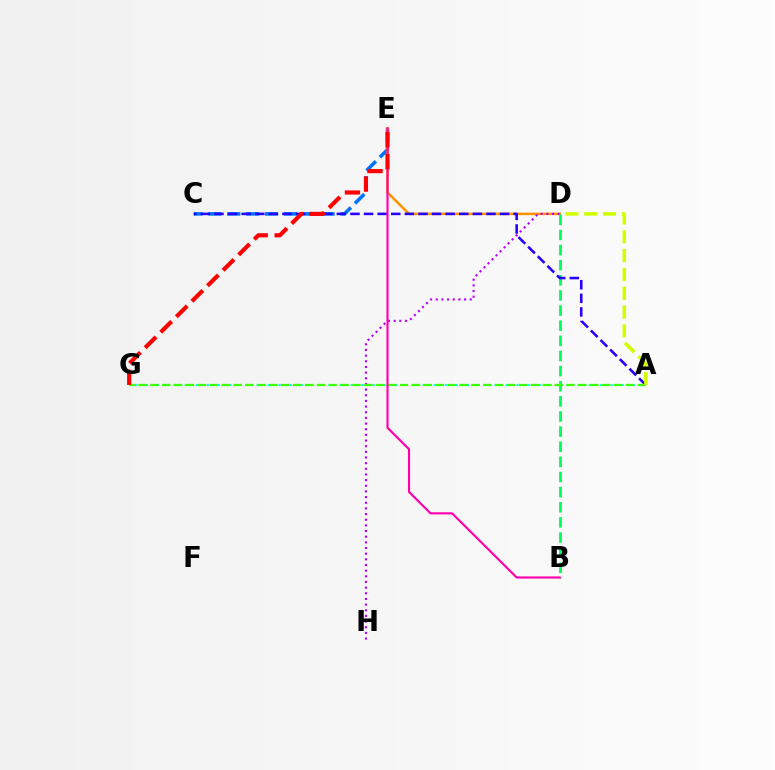{('C', 'E'): [{'color': '#0074ff', 'line_style': 'dashed', 'thickness': 2.56}], ('D', 'E'): [{'color': '#ff9400', 'line_style': 'solid', 'thickness': 1.82}], ('A', 'G'): [{'color': '#00fff6', 'line_style': 'dotted', 'thickness': 1.5}, {'color': '#3dff00', 'line_style': 'dashed', 'thickness': 1.62}], ('D', 'H'): [{'color': '#b900ff', 'line_style': 'dotted', 'thickness': 1.54}], ('B', 'D'): [{'color': '#00ff5c', 'line_style': 'dashed', 'thickness': 2.06}], ('A', 'C'): [{'color': '#2500ff', 'line_style': 'dashed', 'thickness': 1.85}], ('B', 'E'): [{'color': '#ff00ac', 'line_style': 'solid', 'thickness': 1.55}], ('A', 'D'): [{'color': '#d1ff00', 'line_style': 'dashed', 'thickness': 2.56}], ('E', 'G'): [{'color': '#ff0000', 'line_style': 'dashed', 'thickness': 2.98}]}